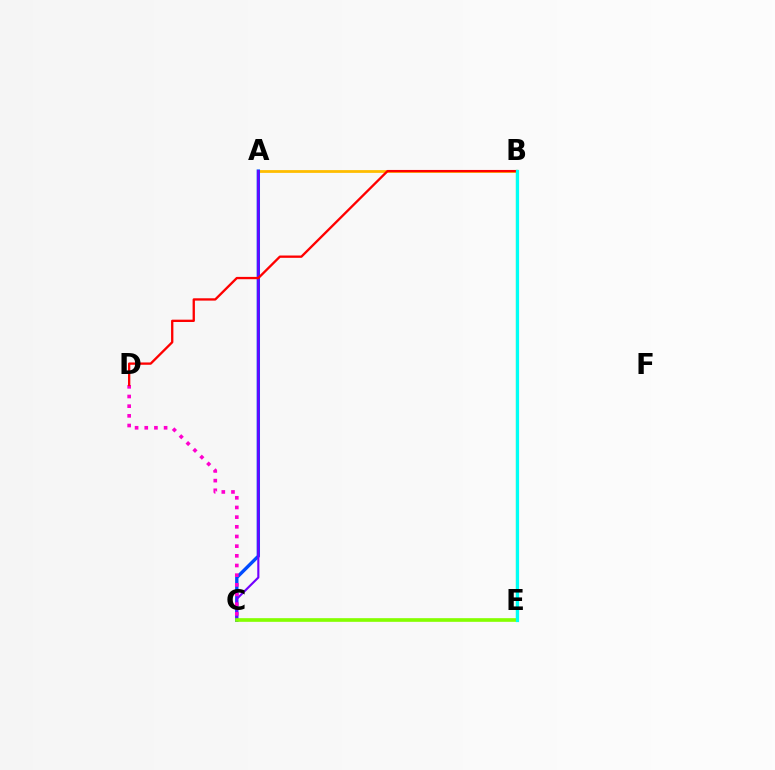{('A', 'B'): [{'color': '#ffbd00', 'line_style': 'solid', 'thickness': 2.0}], ('A', 'C'): [{'color': '#004bff', 'line_style': 'solid', 'thickness': 2.41}, {'color': '#7200ff', 'line_style': 'solid', 'thickness': 1.54}], ('B', 'E'): [{'color': '#00ff39', 'line_style': 'solid', 'thickness': 1.59}, {'color': '#00fff6', 'line_style': 'solid', 'thickness': 2.31}], ('C', 'E'): [{'color': '#84ff00', 'line_style': 'solid', 'thickness': 2.63}], ('C', 'D'): [{'color': '#ff00cf', 'line_style': 'dotted', 'thickness': 2.63}], ('B', 'D'): [{'color': '#ff0000', 'line_style': 'solid', 'thickness': 1.67}]}